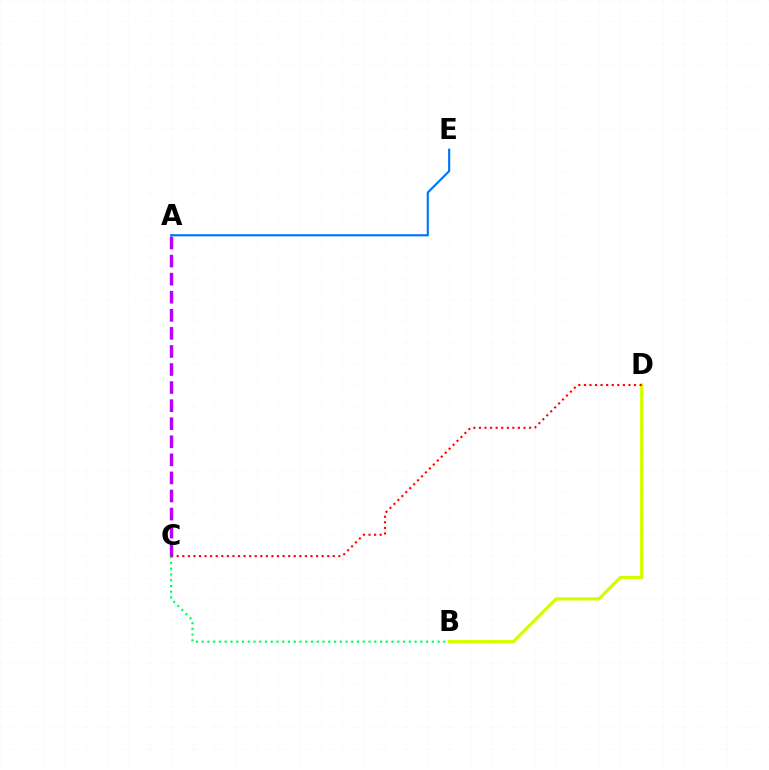{('B', 'D'): [{'color': '#d1ff00', 'line_style': 'solid', 'thickness': 2.31}], ('B', 'C'): [{'color': '#00ff5c', 'line_style': 'dotted', 'thickness': 1.56}], ('A', 'E'): [{'color': '#0074ff', 'line_style': 'solid', 'thickness': 1.55}], ('A', 'C'): [{'color': '#b900ff', 'line_style': 'dashed', 'thickness': 2.45}], ('C', 'D'): [{'color': '#ff0000', 'line_style': 'dotted', 'thickness': 1.51}]}